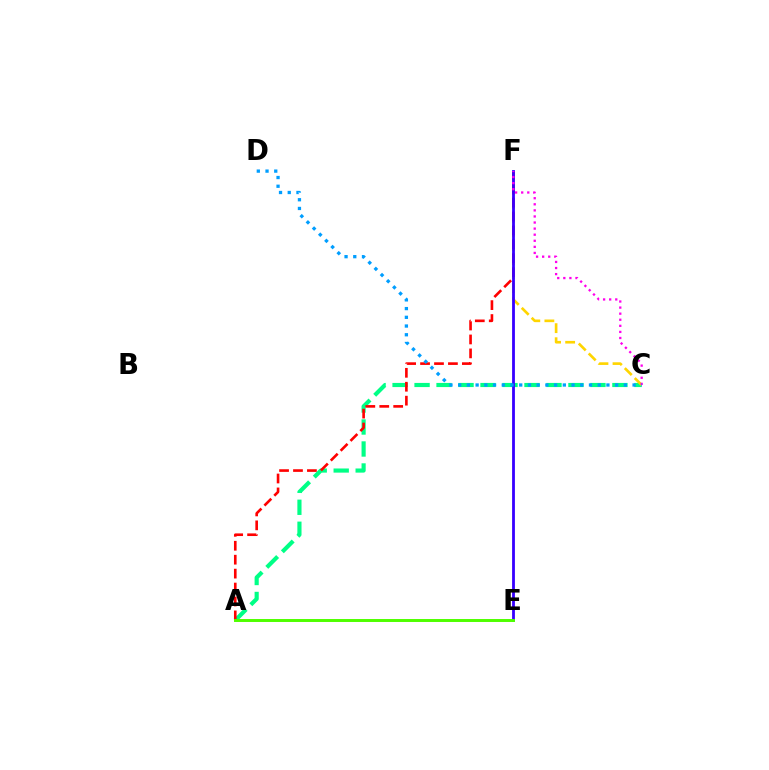{('A', 'C'): [{'color': '#00ff86', 'line_style': 'dashed', 'thickness': 2.99}], ('C', 'F'): [{'color': '#ffd500', 'line_style': 'dashed', 'thickness': 1.91}, {'color': '#ff00ed', 'line_style': 'dotted', 'thickness': 1.65}], ('A', 'F'): [{'color': '#ff0000', 'line_style': 'dashed', 'thickness': 1.89}], ('E', 'F'): [{'color': '#3700ff', 'line_style': 'solid', 'thickness': 2.02}], ('C', 'D'): [{'color': '#009eff', 'line_style': 'dotted', 'thickness': 2.37}], ('A', 'E'): [{'color': '#4fff00', 'line_style': 'solid', 'thickness': 2.13}]}